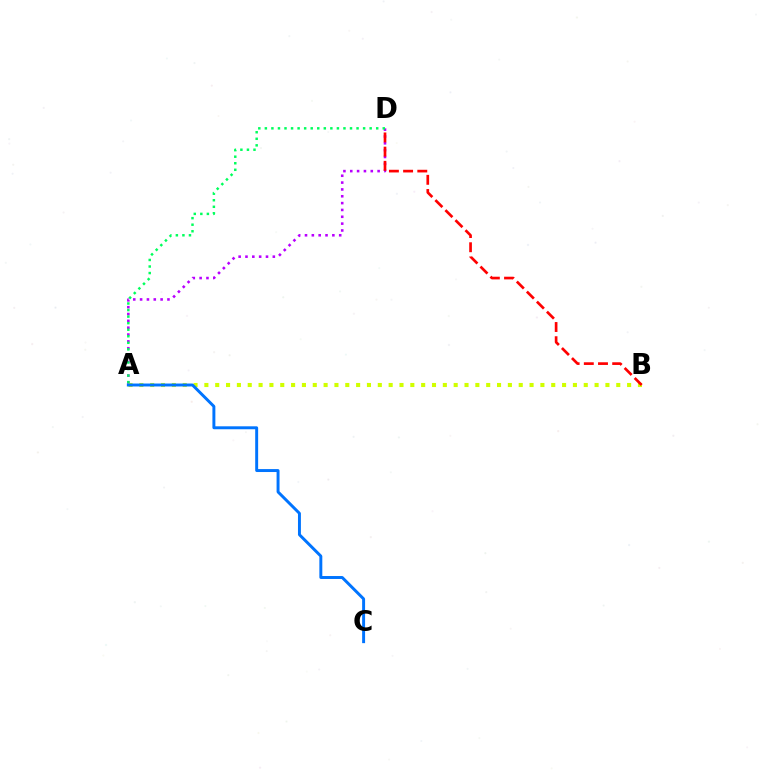{('A', 'D'): [{'color': '#b900ff', 'line_style': 'dotted', 'thickness': 1.86}, {'color': '#00ff5c', 'line_style': 'dotted', 'thickness': 1.78}], ('A', 'B'): [{'color': '#d1ff00', 'line_style': 'dotted', 'thickness': 2.95}], ('B', 'D'): [{'color': '#ff0000', 'line_style': 'dashed', 'thickness': 1.93}], ('A', 'C'): [{'color': '#0074ff', 'line_style': 'solid', 'thickness': 2.12}]}